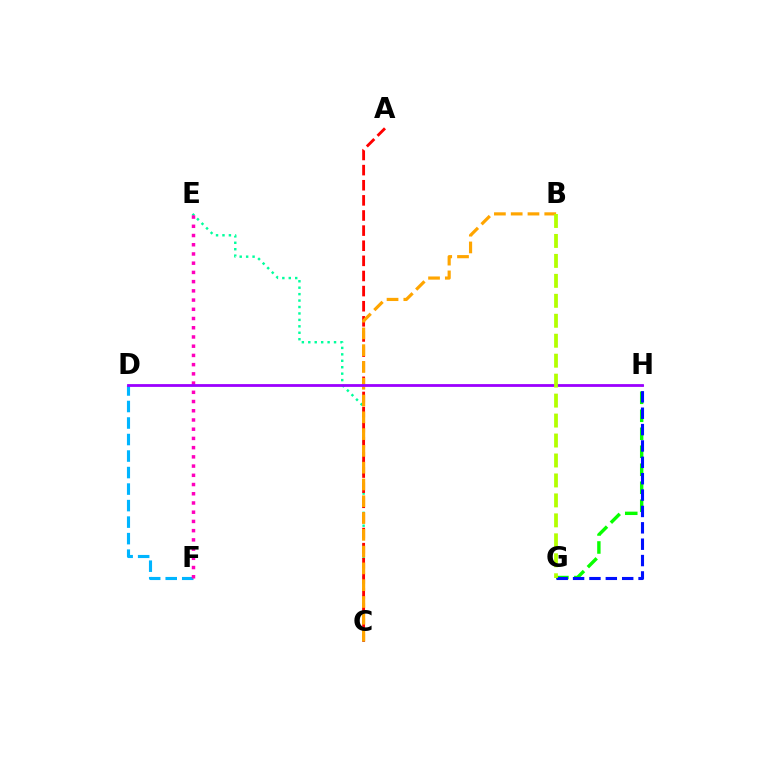{('C', 'E'): [{'color': '#00ff9d', 'line_style': 'dotted', 'thickness': 1.75}], ('A', 'C'): [{'color': '#ff0000', 'line_style': 'dashed', 'thickness': 2.05}], ('G', 'H'): [{'color': '#08ff00', 'line_style': 'dashed', 'thickness': 2.44}, {'color': '#0010ff', 'line_style': 'dashed', 'thickness': 2.22}], ('B', 'C'): [{'color': '#ffa500', 'line_style': 'dashed', 'thickness': 2.28}], ('D', 'F'): [{'color': '#00b5ff', 'line_style': 'dashed', 'thickness': 2.24}], ('E', 'F'): [{'color': '#ff00bd', 'line_style': 'dotted', 'thickness': 2.51}], ('D', 'H'): [{'color': '#9b00ff', 'line_style': 'solid', 'thickness': 2.02}], ('B', 'G'): [{'color': '#b3ff00', 'line_style': 'dashed', 'thickness': 2.71}]}